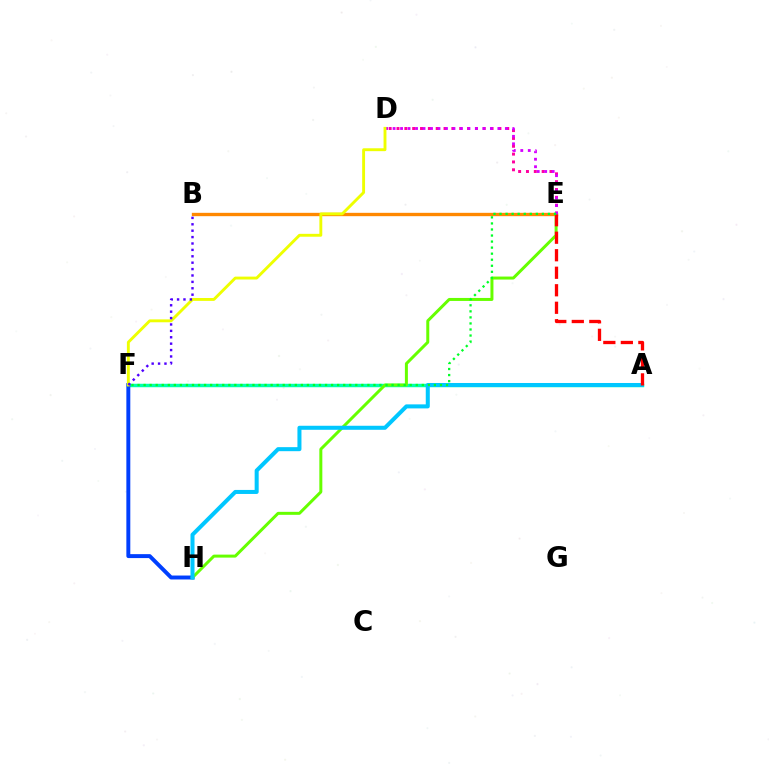{('A', 'F'): [{'color': '#00ffaf', 'line_style': 'solid', 'thickness': 2.49}], ('B', 'E'): [{'color': '#ff8800', 'line_style': 'solid', 'thickness': 2.41}], ('D', 'E'): [{'color': '#ff00a0', 'line_style': 'dotted', 'thickness': 2.13}, {'color': '#d600ff', 'line_style': 'dotted', 'thickness': 2.03}], ('F', 'H'): [{'color': '#003fff', 'line_style': 'solid', 'thickness': 2.84}], ('E', 'H'): [{'color': '#66ff00', 'line_style': 'solid', 'thickness': 2.15}], ('D', 'F'): [{'color': '#eeff00', 'line_style': 'solid', 'thickness': 2.08}], ('A', 'H'): [{'color': '#00c7ff', 'line_style': 'solid', 'thickness': 2.9}], ('A', 'E'): [{'color': '#ff0000', 'line_style': 'dashed', 'thickness': 2.38}], ('B', 'F'): [{'color': '#4f00ff', 'line_style': 'dotted', 'thickness': 1.74}], ('E', 'F'): [{'color': '#00ff27', 'line_style': 'dotted', 'thickness': 1.64}]}